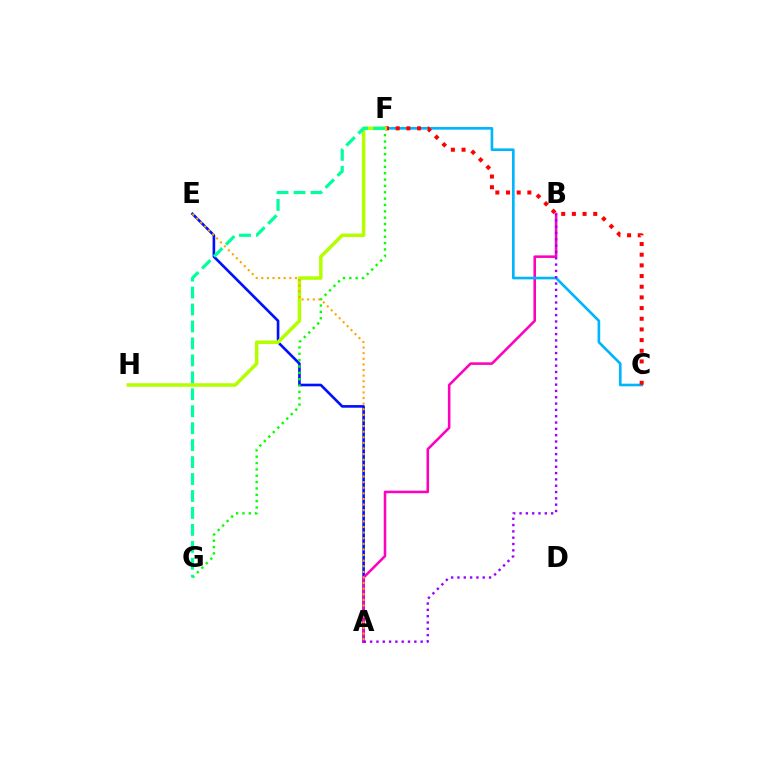{('A', 'E'): [{'color': '#0010ff', 'line_style': 'solid', 'thickness': 1.9}, {'color': '#ffa500', 'line_style': 'dotted', 'thickness': 1.52}], ('A', 'B'): [{'color': '#ff00bd', 'line_style': 'solid', 'thickness': 1.84}, {'color': '#9b00ff', 'line_style': 'dotted', 'thickness': 1.72}], ('C', 'F'): [{'color': '#00b5ff', 'line_style': 'solid', 'thickness': 1.9}, {'color': '#ff0000', 'line_style': 'dotted', 'thickness': 2.9}], ('F', 'G'): [{'color': '#08ff00', 'line_style': 'dotted', 'thickness': 1.72}, {'color': '#00ff9d', 'line_style': 'dashed', 'thickness': 2.3}], ('F', 'H'): [{'color': '#b3ff00', 'line_style': 'solid', 'thickness': 2.52}]}